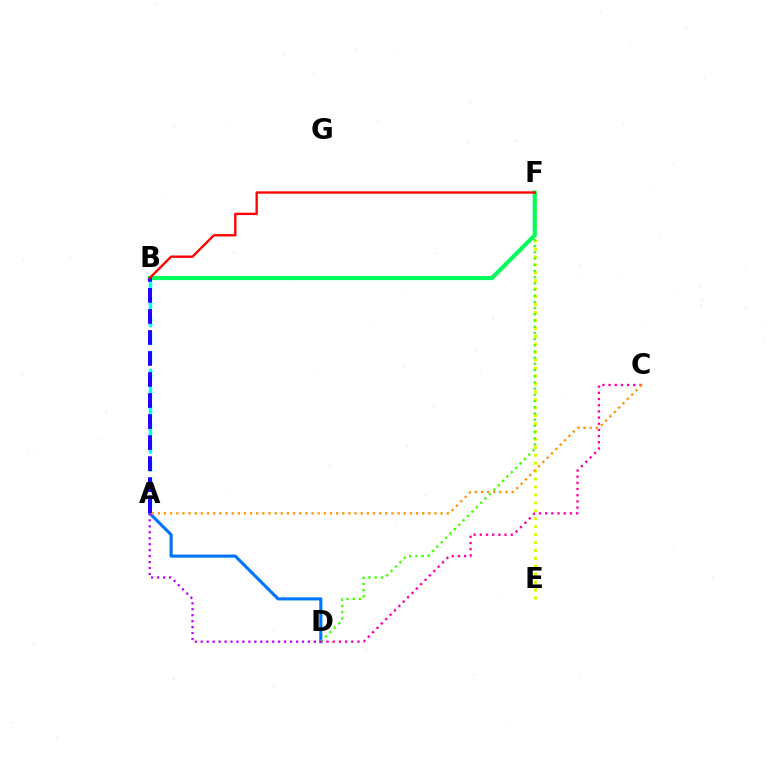{('A', 'D'): [{'color': '#0074ff', 'line_style': 'solid', 'thickness': 2.24}, {'color': '#b900ff', 'line_style': 'dotted', 'thickness': 1.62}], ('E', 'F'): [{'color': '#d1ff00', 'line_style': 'dotted', 'thickness': 2.15}], ('D', 'F'): [{'color': '#3dff00', 'line_style': 'dotted', 'thickness': 1.68}], ('B', 'F'): [{'color': '#00ff5c', 'line_style': 'solid', 'thickness': 2.95}, {'color': '#ff0000', 'line_style': 'solid', 'thickness': 1.7}], ('C', 'D'): [{'color': '#ff00ac', 'line_style': 'dotted', 'thickness': 1.68}], ('A', 'C'): [{'color': '#ff9400', 'line_style': 'dotted', 'thickness': 1.67}], ('A', 'B'): [{'color': '#00fff6', 'line_style': 'dashed', 'thickness': 2.45}, {'color': '#2500ff', 'line_style': 'dashed', 'thickness': 2.86}]}